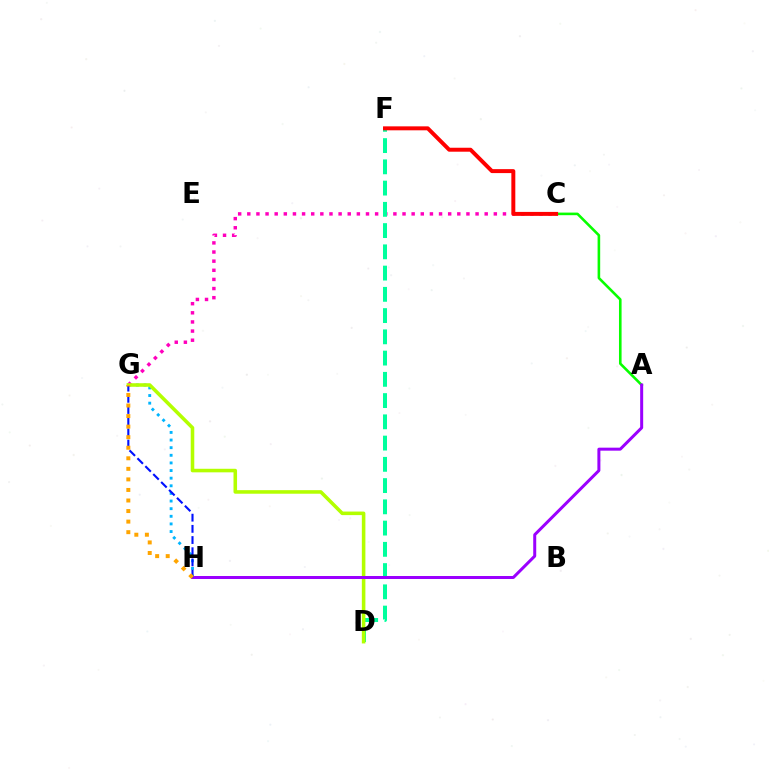{('A', 'C'): [{'color': '#08ff00', 'line_style': 'solid', 'thickness': 1.87}], ('G', 'H'): [{'color': '#00b5ff', 'line_style': 'dotted', 'thickness': 2.07}, {'color': '#0010ff', 'line_style': 'dashed', 'thickness': 1.52}, {'color': '#ffa500', 'line_style': 'dotted', 'thickness': 2.87}], ('C', 'G'): [{'color': '#ff00bd', 'line_style': 'dotted', 'thickness': 2.48}], ('D', 'F'): [{'color': '#00ff9d', 'line_style': 'dashed', 'thickness': 2.89}], ('D', 'G'): [{'color': '#b3ff00', 'line_style': 'solid', 'thickness': 2.56}], ('A', 'H'): [{'color': '#9b00ff', 'line_style': 'solid', 'thickness': 2.16}], ('C', 'F'): [{'color': '#ff0000', 'line_style': 'solid', 'thickness': 2.85}]}